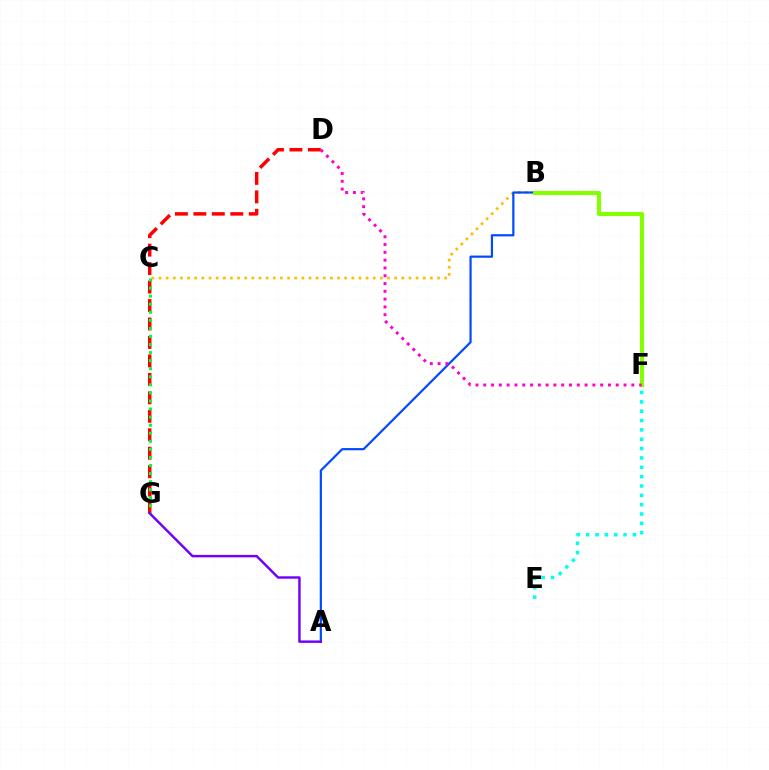{('E', 'F'): [{'color': '#00fff6', 'line_style': 'dotted', 'thickness': 2.54}], ('B', 'C'): [{'color': '#ffbd00', 'line_style': 'dotted', 'thickness': 1.94}], ('A', 'B'): [{'color': '#004bff', 'line_style': 'solid', 'thickness': 1.59}], ('D', 'G'): [{'color': '#ff0000', 'line_style': 'dashed', 'thickness': 2.51}], ('C', 'G'): [{'color': '#00ff39', 'line_style': 'dotted', 'thickness': 2.19}], ('B', 'F'): [{'color': '#84ff00', 'line_style': 'solid', 'thickness': 2.94}], ('A', 'G'): [{'color': '#7200ff', 'line_style': 'solid', 'thickness': 1.76}], ('D', 'F'): [{'color': '#ff00cf', 'line_style': 'dotted', 'thickness': 2.12}]}